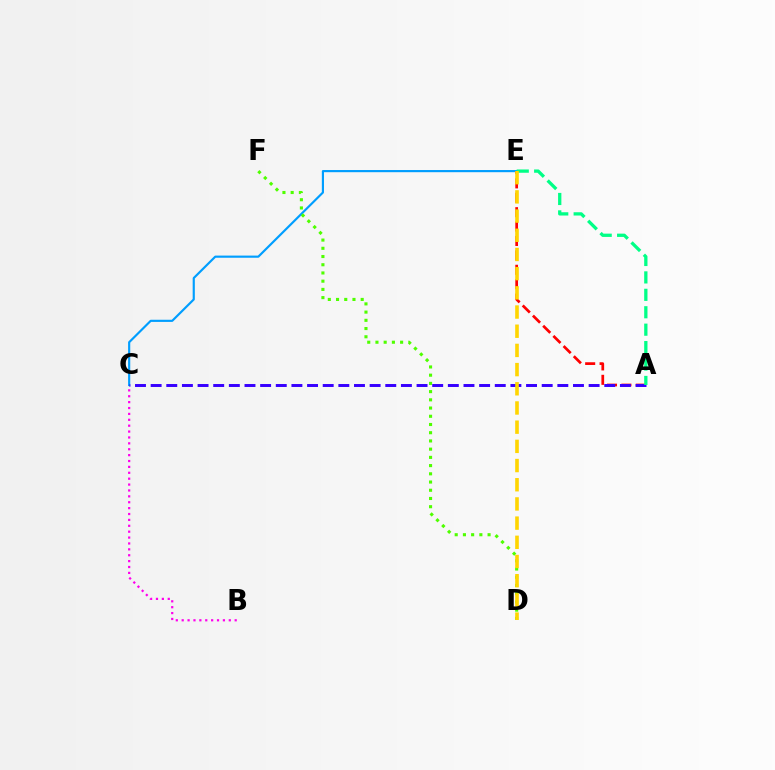{('B', 'C'): [{'color': '#ff00ed', 'line_style': 'dotted', 'thickness': 1.6}], ('C', 'E'): [{'color': '#009eff', 'line_style': 'solid', 'thickness': 1.55}], ('D', 'F'): [{'color': '#4fff00', 'line_style': 'dotted', 'thickness': 2.23}], ('A', 'E'): [{'color': '#ff0000', 'line_style': 'dashed', 'thickness': 1.96}, {'color': '#00ff86', 'line_style': 'dashed', 'thickness': 2.37}], ('A', 'C'): [{'color': '#3700ff', 'line_style': 'dashed', 'thickness': 2.12}], ('D', 'E'): [{'color': '#ffd500', 'line_style': 'dashed', 'thickness': 2.61}]}